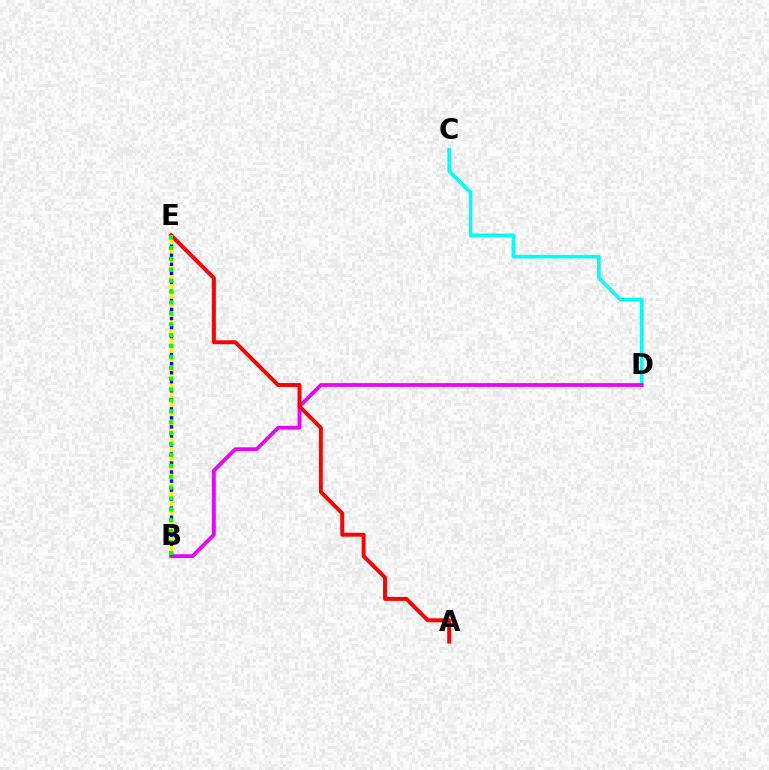{('B', 'E'): [{'color': '#fcf500', 'line_style': 'solid', 'thickness': 2.45}, {'color': '#0010ff', 'line_style': 'dotted', 'thickness': 2.45}, {'color': '#08ff00', 'line_style': 'dotted', 'thickness': 2.96}], ('C', 'D'): [{'color': '#00fff6', 'line_style': 'solid', 'thickness': 2.58}], ('B', 'D'): [{'color': '#ee00ff', 'line_style': 'solid', 'thickness': 2.71}], ('A', 'E'): [{'color': '#ff0000', 'line_style': 'solid', 'thickness': 2.83}]}